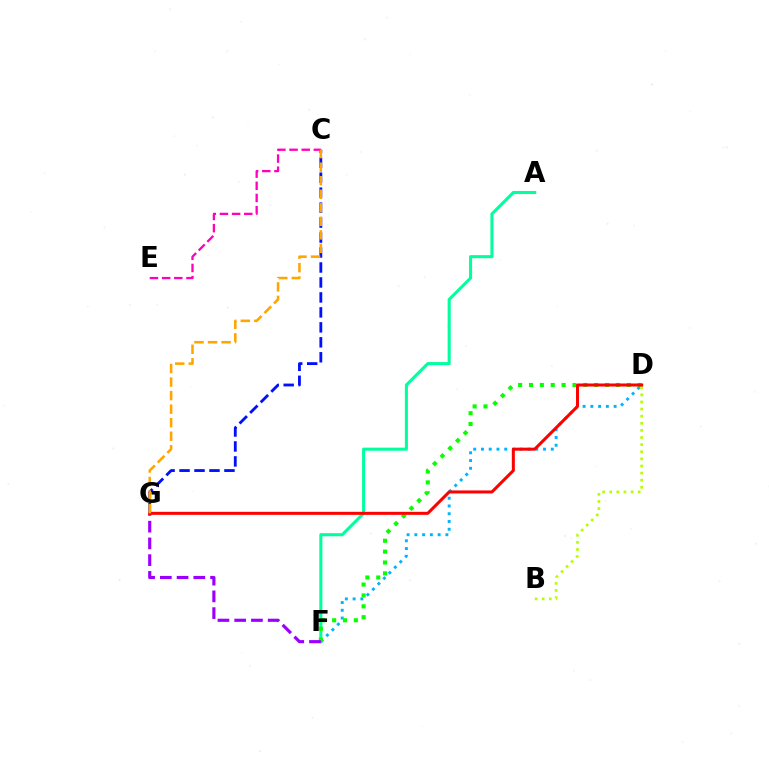{('A', 'F'): [{'color': '#00ff9d', 'line_style': 'solid', 'thickness': 2.2}], ('D', 'F'): [{'color': '#00b5ff', 'line_style': 'dotted', 'thickness': 2.11}, {'color': '#08ff00', 'line_style': 'dotted', 'thickness': 2.95}], ('C', 'G'): [{'color': '#0010ff', 'line_style': 'dashed', 'thickness': 2.03}, {'color': '#ffa500', 'line_style': 'dashed', 'thickness': 1.84}], ('B', 'D'): [{'color': '#b3ff00', 'line_style': 'dotted', 'thickness': 1.93}], ('F', 'G'): [{'color': '#9b00ff', 'line_style': 'dashed', 'thickness': 2.27}], ('C', 'E'): [{'color': '#ff00bd', 'line_style': 'dashed', 'thickness': 1.65}], ('D', 'G'): [{'color': '#ff0000', 'line_style': 'solid', 'thickness': 2.18}]}